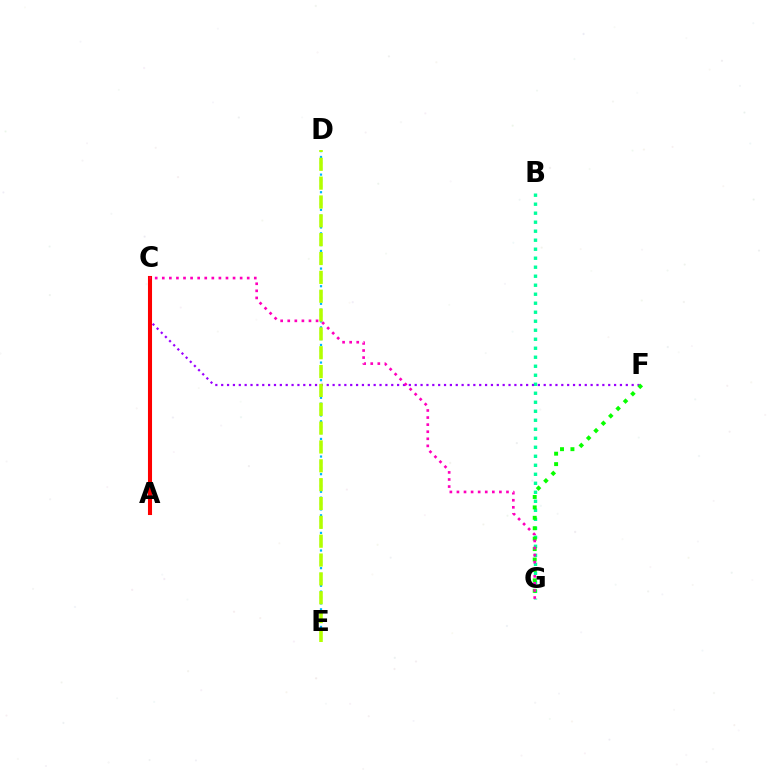{('A', 'C'): [{'color': '#0010ff', 'line_style': 'solid', 'thickness': 1.81}, {'color': '#ffa500', 'line_style': 'dashed', 'thickness': 1.73}, {'color': '#ff0000', 'line_style': 'solid', 'thickness': 2.93}], ('B', 'G'): [{'color': '#00ff9d', 'line_style': 'dotted', 'thickness': 2.45}], ('C', 'F'): [{'color': '#9b00ff', 'line_style': 'dotted', 'thickness': 1.59}], ('F', 'G'): [{'color': '#08ff00', 'line_style': 'dotted', 'thickness': 2.83}], ('D', 'E'): [{'color': '#00b5ff', 'line_style': 'dotted', 'thickness': 1.6}, {'color': '#b3ff00', 'line_style': 'dashed', 'thickness': 2.56}], ('C', 'G'): [{'color': '#ff00bd', 'line_style': 'dotted', 'thickness': 1.92}]}